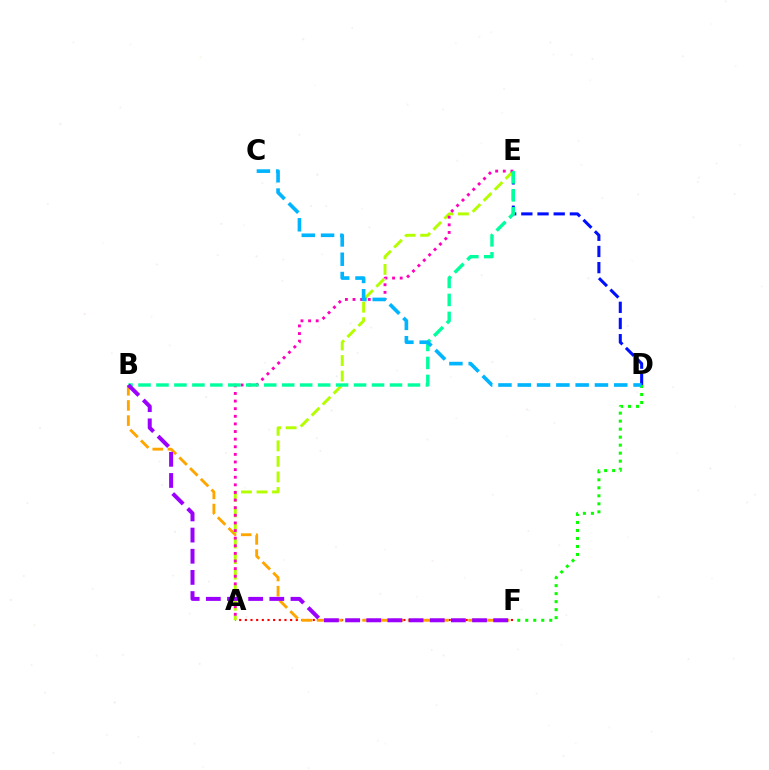{('D', 'E'): [{'color': '#0010ff', 'line_style': 'dashed', 'thickness': 2.2}], ('A', 'F'): [{'color': '#ff0000', 'line_style': 'dotted', 'thickness': 1.54}], ('D', 'F'): [{'color': '#08ff00', 'line_style': 'dotted', 'thickness': 2.17}], ('B', 'F'): [{'color': '#ffa500', 'line_style': 'dashed', 'thickness': 2.06}, {'color': '#9b00ff', 'line_style': 'dashed', 'thickness': 2.87}], ('A', 'E'): [{'color': '#b3ff00', 'line_style': 'dashed', 'thickness': 2.11}, {'color': '#ff00bd', 'line_style': 'dotted', 'thickness': 2.07}], ('B', 'E'): [{'color': '#00ff9d', 'line_style': 'dashed', 'thickness': 2.44}], ('C', 'D'): [{'color': '#00b5ff', 'line_style': 'dashed', 'thickness': 2.62}]}